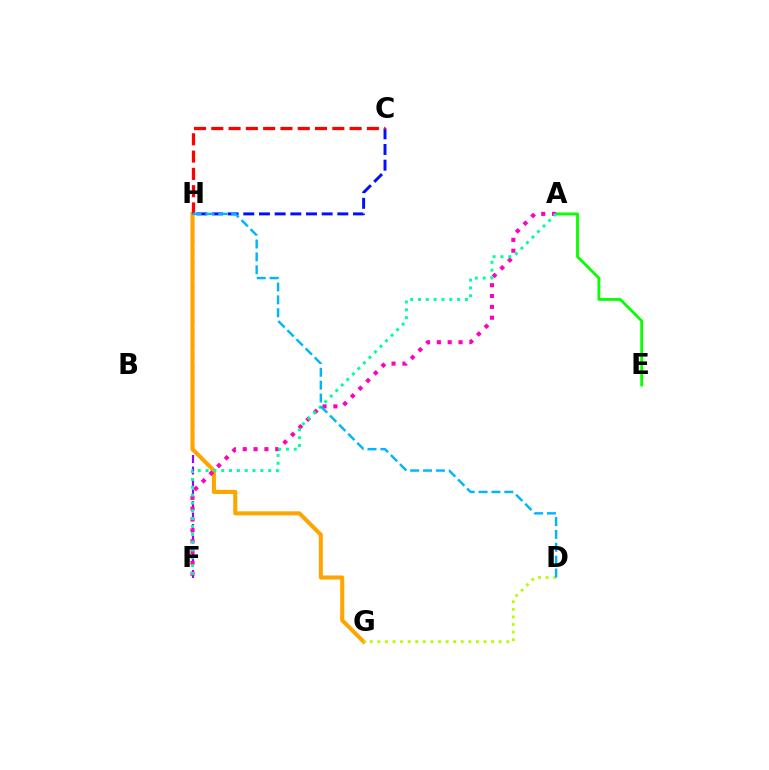{('F', 'H'): [{'color': '#9b00ff', 'line_style': 'dashed', 'thickness': 1.56}], ('A', 'E'): [{'color': '#08ff00', 'line_style': 'solid', 'thickness': 2.03}], ('G', 'H'): [{'color': '#ffa500', 'line_style': 'solid', 'thickness': 2.93}], ('C', 'H'): [{'color': '#0010ff', 'line_style': 'dashed', 'thickness': 2.13}, {'color': '#ff0000', 'line_style': 'dashed', 'thickness': 2.35}], ('A', 'F'): [{'color': '#ff00bd', 'line_style': 'dotted', 'thickness': 2.94}, {'color': '#00ff9d', 'line_style': 'dotted', 'thickness': 2.13}], ('D', 'G'): [{'color': '#b3ff00', 'line_style': 'dotted', 'thickness': 2.06}], ('D', 'H'): [{'color': '#00b5ff', 'line_style': 'dashed', 'thickness': 1.75}]}